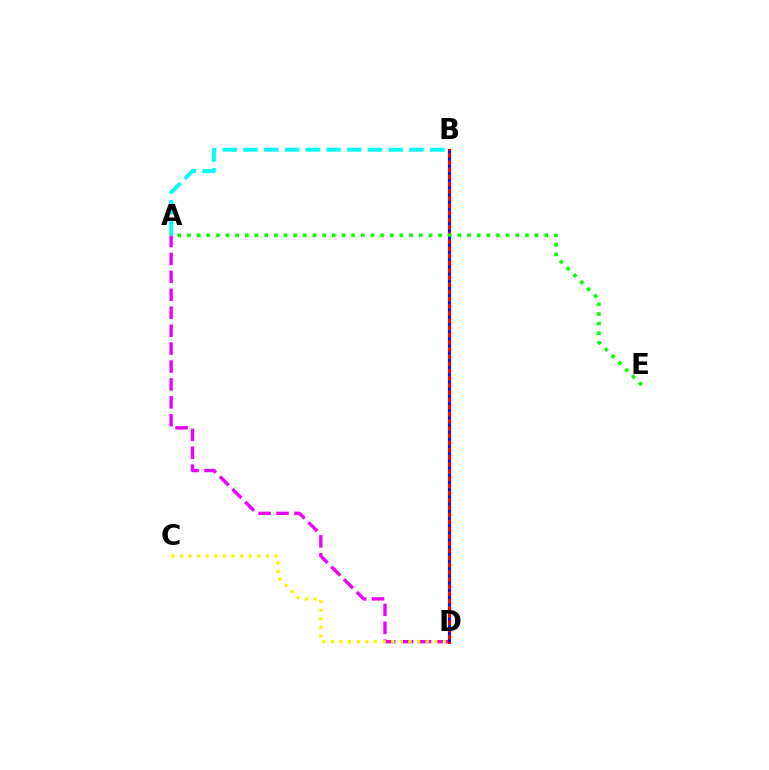{('A', 'D'): [{'color': '#ee00ff', 'line_style': 'dashed', 'thickness': 2.44}], ('C', 'D'): [{'color': '#fcf500', 'line_style': 'dotted', 'thickness': 2.34}], ('B', 'D'): [{'color': '#ff0000', 'line_style': 'solid', 'thickness': 2.26}, {'color': '#0010ff', 'line_style': 'dotted', 'thickness': 1.95}], ('A', 'E'): [{'color': '#08ff00', 'line_style': 'dotted', 'thickness': 2.62}], ('A', 'B'): [{'color': '#00fff6', 'line_style': 'dashed', 'thickness': 2.82}]}